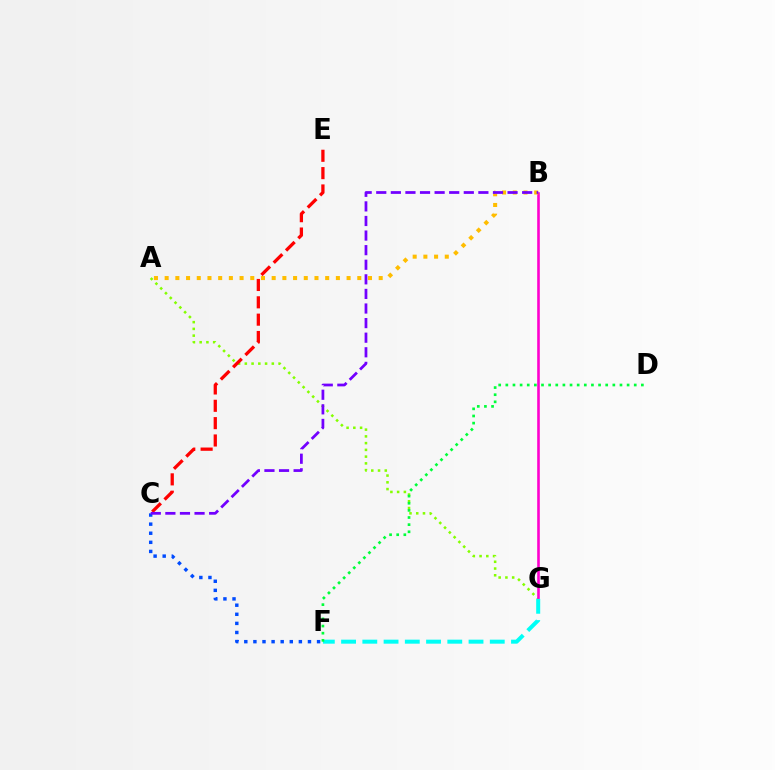{('A', 'G'): [{'color': '#84ff00', 'line_style': 'dotted', 'thickness': 1.83}], ('B', 'G'): [{'color': '#ff00cf', 'line_style': 'solid', 'thickness': 1.88}], ('A', 'B'): [{'color': '#ffbd00', 'line_style': 'dotted', 'thickness': 2.91}], ('C', 'F'): [{'color': '#004bff', 'line_style': 'dotted', 'thickness': 2.47}], ('C', 'E'): [{'color': '#ff0000', 'line_style': 'dashed', 'thickness': 2.36}], ('B', 'C'): [{'color': '#7200ff', 'line_style': 'dashed', 'thickness': 1.98}], ('F', 'G'): [{'color': '#00fff6', 'line_style': 'dashed', 'thickness': 2.89}], ('D', 'F'): [{'color': '#00ff39', 'line_style': 'dotted', 'thickness': 1.94}]}